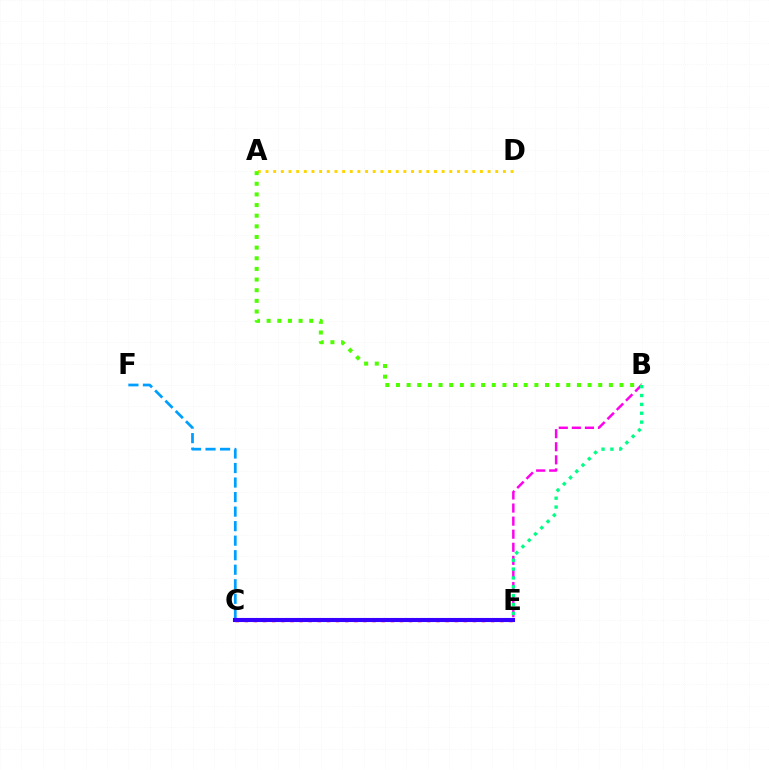{('B', 'E'): [{'color': '#ff00ed', 'line_style': 'dashed', 'thickness': 1.78}, {'color': '#00ff86', 'line_style': 'dotted', 'thickness': 2.41}], ('A', 'D'): [{'color': '#ffd500', 'line_style': 'dotted', 'thickness': 2.08}], ('C', 'F'): [{'color': '#009eff', 'line_style': 'dashed', 'thickness': 1.97}], ('C', 'E'): [{'color': '#ff0000', 'line_style': 'dotted', 'thickness': 2.48}, {'color': '#3700ff', 'line_style': 'solid', 'thickness': 2.95}], ('A', 'B'): [{'color': '#4fff00', 'line_style': 'dotted', 'thickness': 2.89}]}